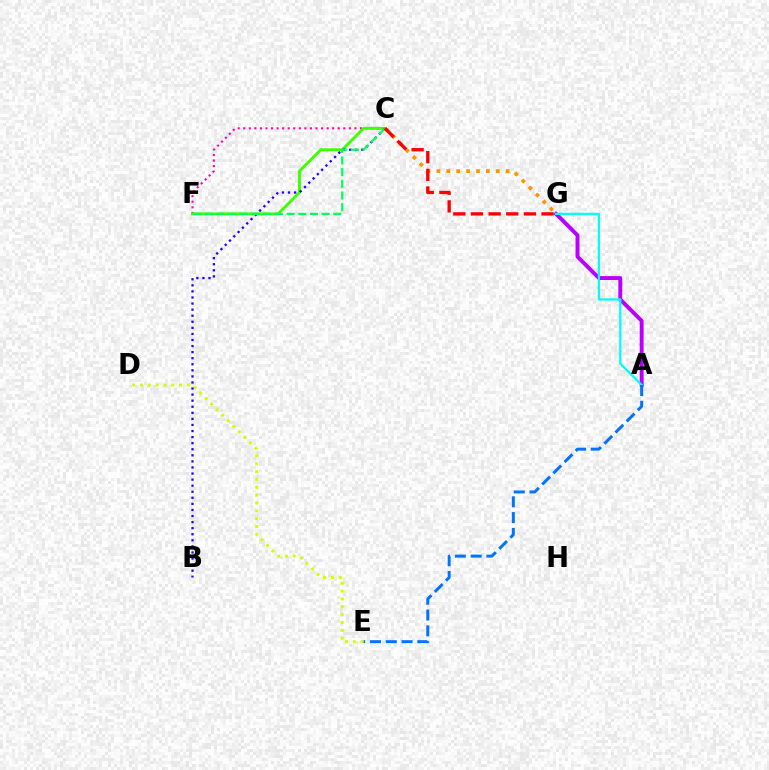{('D', 'E'): [{'color': '#d1ff00', 'line_style': 'dotted', 'thickness': 2.13}], ('C', 'F'): [{'color': '#ff00ac', 'line_style': 'dotted', 'thickness': 1.51}, {'color': '#3dff00', 'line_style': 'solid', 'thickness': 2.05}, {'color': '#00ff5c', 'line_style': 'dashed', 'thickness': 1.58}], ('A', 'G'): [{'color': '#b900ff', 'line_style': 'solid', 'thickness': 2.82}, {'color': '#00fff6', 'line_style': 'solid', 'thickness': 1.62}], ('B', 'C'): [{'color': '#2500ff', 'line_style': 'dotted', 'thickness': 1.65}], ('C', 'G'): [{'color': '#ff9400', 'line_style': 'dotted', 'thickness': 2.69}, {'color': '#ff0000', 'line_style': 'dashed', 'thickness': 2.4}], ('A', 'E'): [{'color': '#0074ff', 'line_style': 'dashed', 'thickness': 2.15}]}